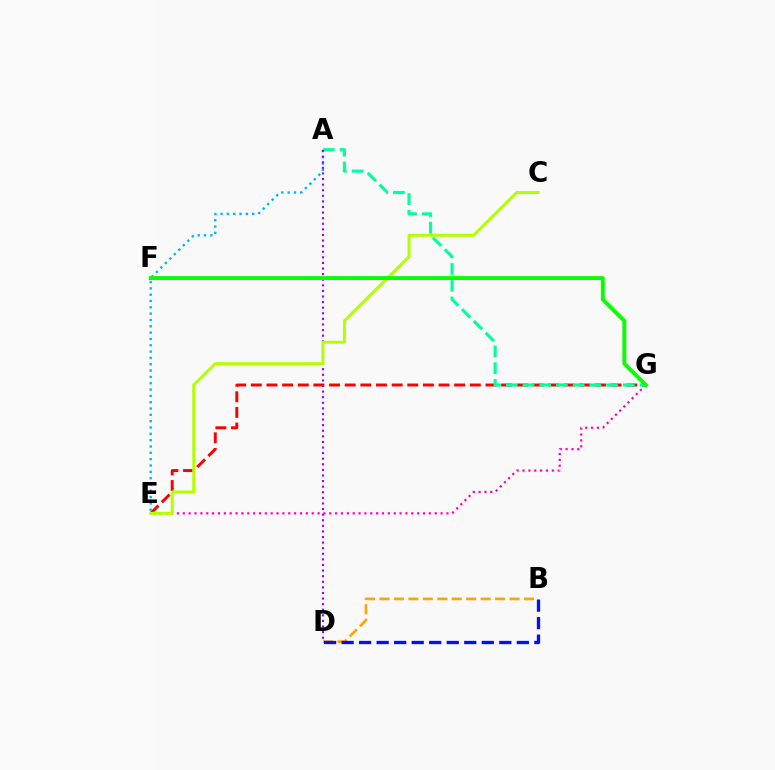{('E', 'G'): [{'color': '#ff0000', 'line_style': 'dashed', 'thickness': 2.13}, {'color': '#ff00bd', 'line_style': 'dotted', 'thickness': 1.59}], ('A', 'E'): [{'color': '#00b5ff', 'line_style': 'dotted', 'thickness': 1.72}], ('B', 'D'): [{'color': '#ffa500', 'line_style': 'dashed', 'thickness': 1.96}, {'color': '#0010ff', 'line_style': 'dashed', 'thickness': 2.38}], ('A', 'G'): [{'color': '#00ff9d', 'line_style': 'dashed', 'thickness': 2.27}], ('A', 'D'): [{'color': '#9b00ff', 'line_style': 'dotted', 'thickness': 1.52}], ('C', 'E'): [{'color': '#b3ff00', 'line_style': 'solid', 'thickness': 2.14}], ('F', 'G'): [{'color': '#08ff00', 'line_style': 'solid', 'thickness': 2.82}]}